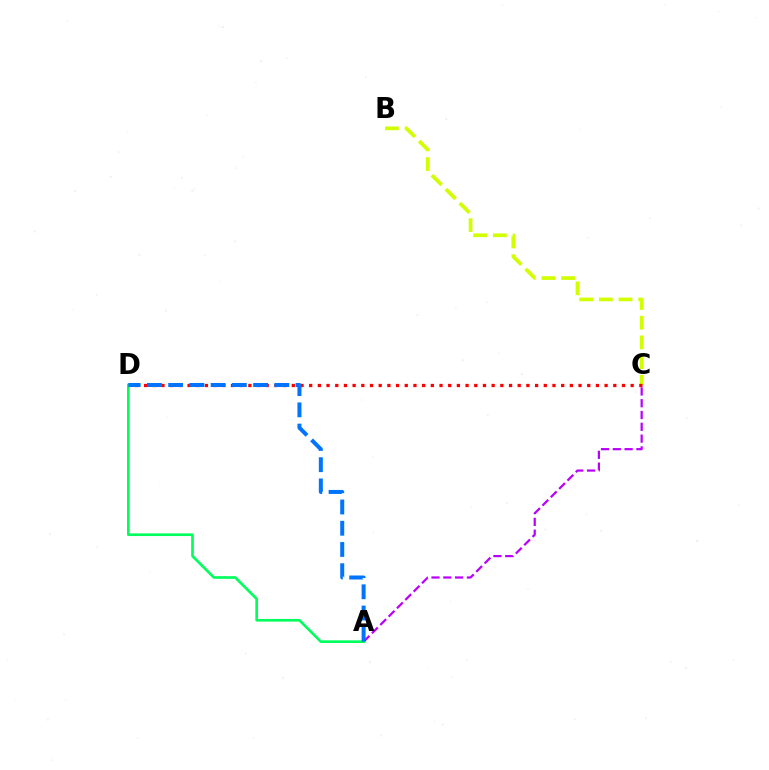{('B', 'C'): [{'color': '#d1ff00', 'line_style': 'dashed', 'thickness': 2.68}], ('A', 'C'): [{'color': '#b900ff', 'line_style': 'dashed', 'thickness': 1.6}], ('C', 'D'): [{'color': '#ff0000', 'line_style': 'dotted', 'thickness': 2.36}], ('A', 'D'): [{'color': '#00ff5c', 'line_style': 'solid', 'thickness': 1.91}, {'color': '#0074ff', 'line_style': 'dashed', 'thickness': 2.88}]}